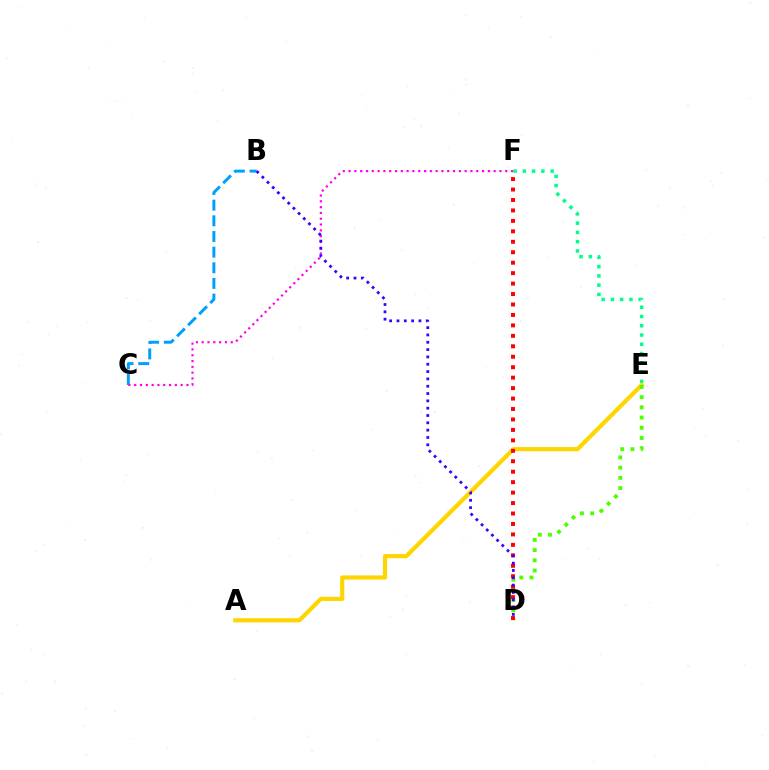{('B', 'C'): [{'color': '#009eff', 'line_style': 'dashed', 'thickness': 2.13}], ('E', 'F'): [{'color': '#00ff86', 'line_style': 'dotted', 'thickness': 2.52}], ('C', 'F'): [{'color': '#ff00ed', 'line_style': 'dotted', 'thickness': 1.58}], ('A', 'E'): [{'color': '#ffd500', 'line_style': 'solid', 'thickness': 3.0}], ('D', 'E'): [{'color': '#4fff00', 'line_style': 'dotted', 'thickness': 2.77}], ('D', 'F'): [{'color': '#ff0000', 'line_style': 'dotted', 'thickness': 2.84}], ('B', 'D'): [{'color': '#3700ff', 'line_style': 'dotted', 'thickness': 1.99}]}